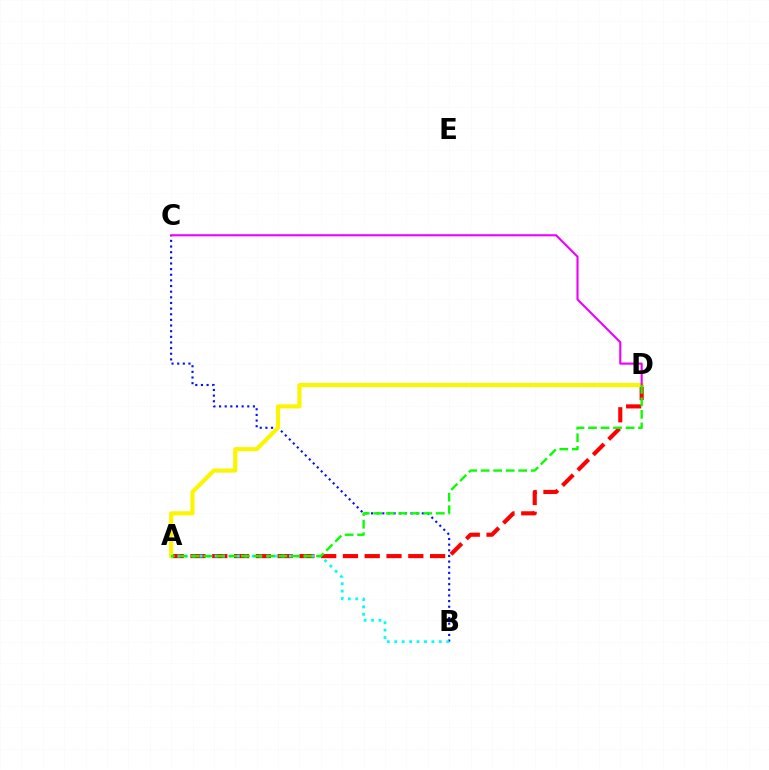{('B', 'C'): [{'color': '#0010ff', 'line_style': 'dotted', 'thickness': 1.53}], ('A', 'D'): [{'color': '#ff0000', 'line_style': 'dashed', 'thickness': 2.96}, {'color': '#fcf500', 'line_style': 'solid', 'thickness': 2.97}, {'color': '#08ff00', 'line_style': 'dashed', 'thickness': 1.7}], ('A', 'B'): [{'color': '#00fff6', 'line_style': 'dotted', 'thickness': 2.02}], ('C', 'D'): [{'color': '#ee00ff', 'line_style': 'solid', 'thickness': 1.52}]}